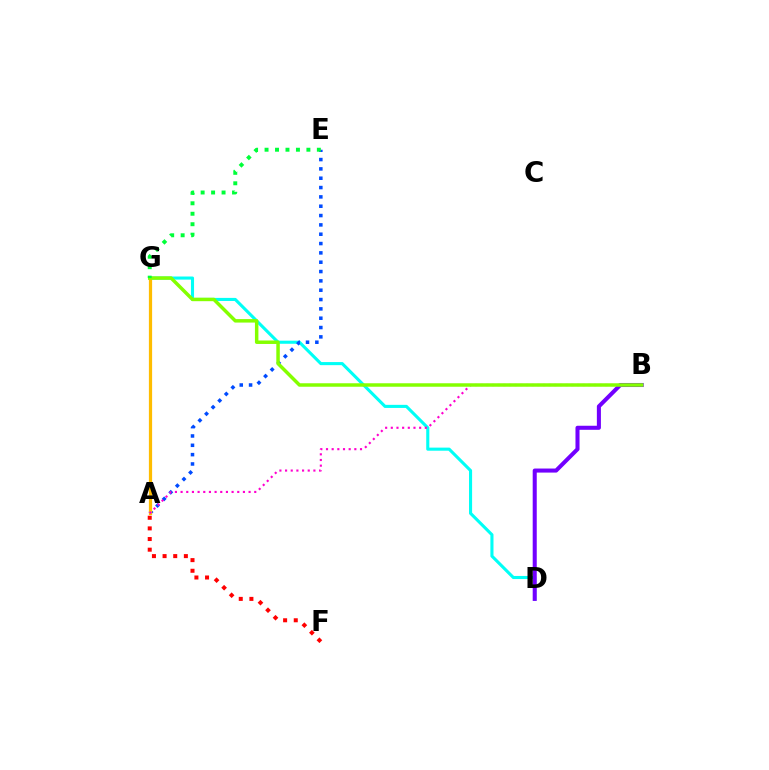{('D', 'G'): [{'color': '#00fff6', 'line_style': 'solid', 'thickness': 2.23}], ('A', 'E'): [{'color': '#004bff', 'line_style': 'dotted', 'thickness': 2.54}], ('A', 'F'): [{'color': '#ff0000', 'line_style': 'dotted', 'thickness': 2.89}], ('A', 'G'): [{'color': '#ffbd00', 'line_style': 'solid', 'thickness': 2.32}], ('B', 'D'): [{'color': '#7200ff', 'line_style': 'solid', 'thickness': 2.92}], ('A', 'B'): [{'color': '#ff00cf', 'line_style': 'dotted', 'thickness': 1.54}], ('B', 'G'): [{'color': '#84ff00', 'line_style': 'solid', 'thickness': 2.5}], ('E', 'G'): [{'color': '#00ff39', 'line_style': 'dotted', 'thickness': 2.84}]}